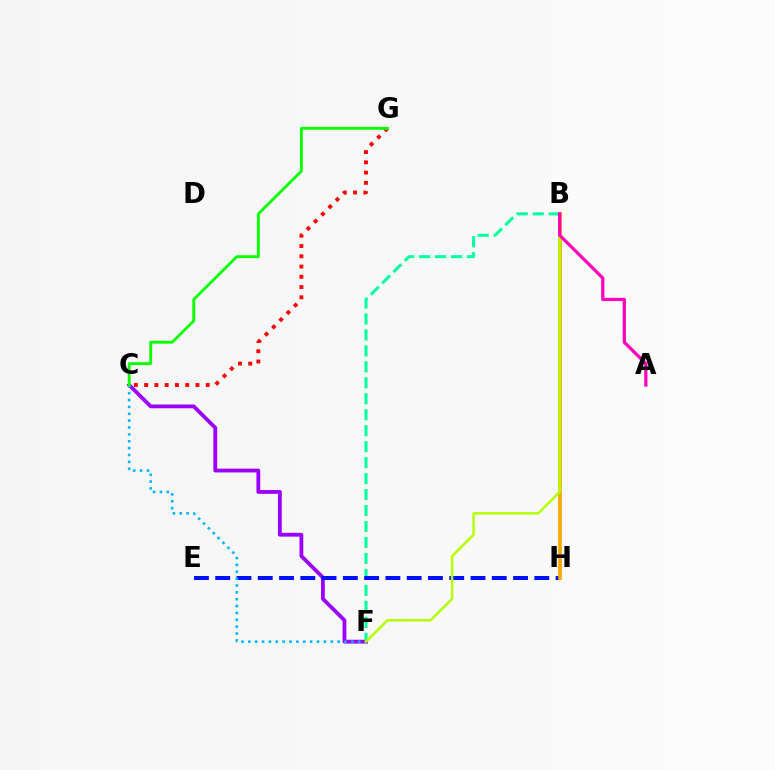{('C', 'F'): [{'color': '#9b00ff', 'line_style': 'solid', 'thickness': 2.74}, {'color': '#00b5ff', 'line_style': 'dotted', 'thickness': 1.87}], ('B', 'F'): [{'color': '#00ff9d', 'line_style': 'dashed', 'thickness': 2.17}, {'color': '#b3ff00', 'line_style': 'solid', 'thickness': 1.79}], ('E', 'H'): [{'color': '#0010ff', 'line_style': 'dashed', 'thickness': 2.89}], ('C', 'G'): [{'color': '#ff0000', 'line_style': 'dotted', 'thickness': 2.79}, {'color': '#08ff00', 'line_style': 'solid', 'thickness': 2.06}], ('B', 'H'): [{'color': '#ffa500', 'line_style': 'solid', 'thickness': 2.68}], ('A', 'B'): [{'color': '#ff00bd', 'line_style': 'solid', 'thickness': 2.33}]}